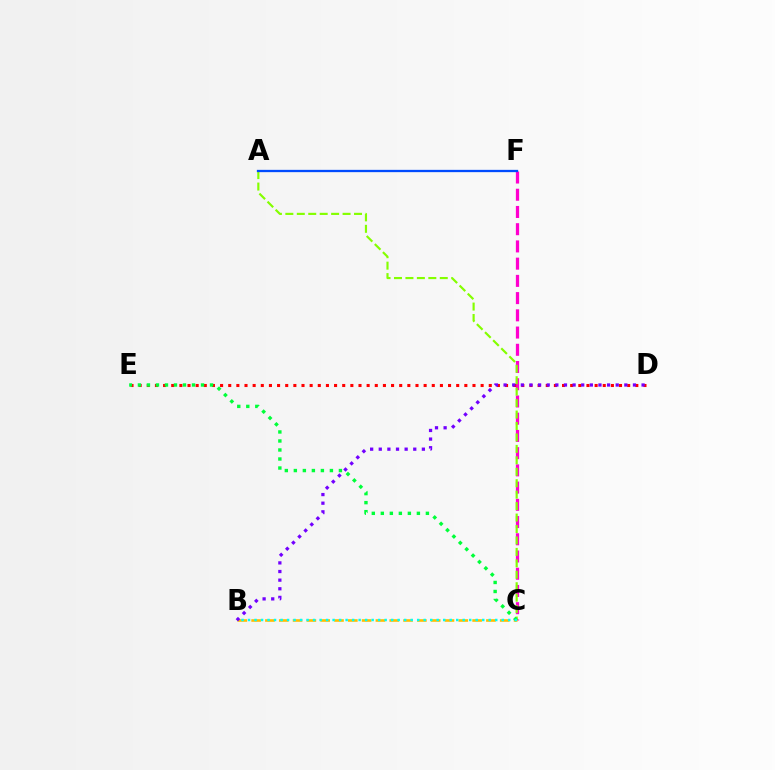{('C', 'F'): [{'color': '#ff00cf', 'line_style': 'dashed', 'thickness': 2.34}], ('B', 'C'): [{'color': '#ffbd00', 'line_style': 'dashed', 'thickness': 1.88}, {'color': '#00fff6', 'line_style': 'dotted', 'thickness': 1.77}], ('A', 'C'): [{'color': '#84ff00', 'line_style': 'dashed', 'thickness': 1.55}], ('D', 'E'): [{'color': '#ff0000', 'line_style': 'dotted', 'thickness': 2.21}], ('C', 'E'): [{'color': '#00ff39', 'line_style': 'dotted', 'thickness': 2.45}], ('A', 'F'): [{'color': '#004bff', 'line_style': 'solid', 'thickness': 1.65}], ('B', 'D'): [{'color': '#7200ff', 'line_style': 'dotted', 'thickness': 2.34}]}